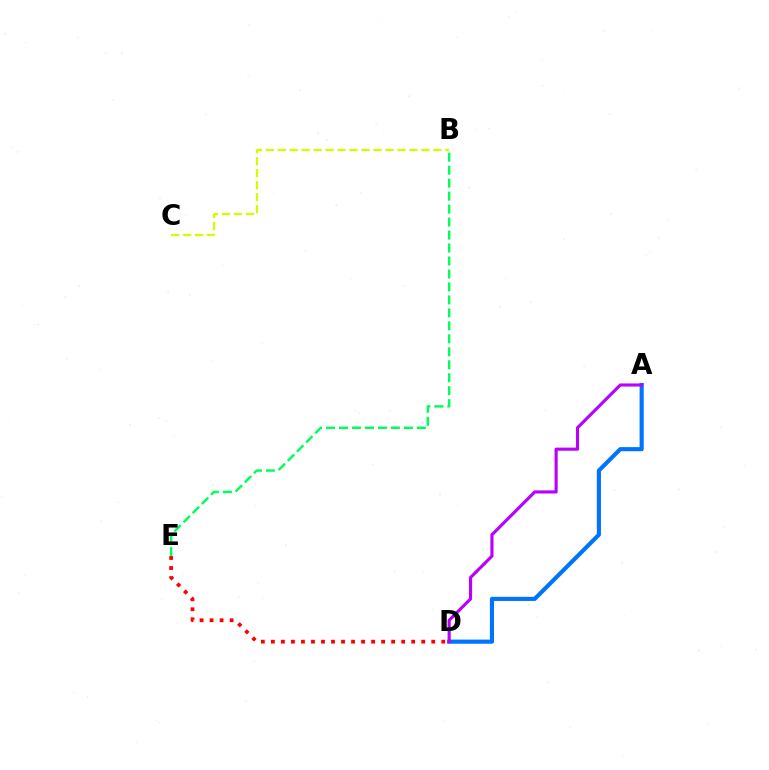{('A', 'D'): [{'color': '#0074ff', 'line_style': 'solid', 'thickness': 2.97}, {'color': '#b900ff', 'line_style': 'solid', 'thickness': 2.24}], ('B', 'E'): [{'color': '#00ff5c', 'line_style': 'dashed', 'thickness': 1.76}], ('D', 'E'): [{'color': '#ff0000', 'line_style': 'dotted', 'thickness': 2.72}], ('B', 'C'): [{'color': '#d1ff00', 'line_style': 'dashed', 'thickness': 1.63}]}